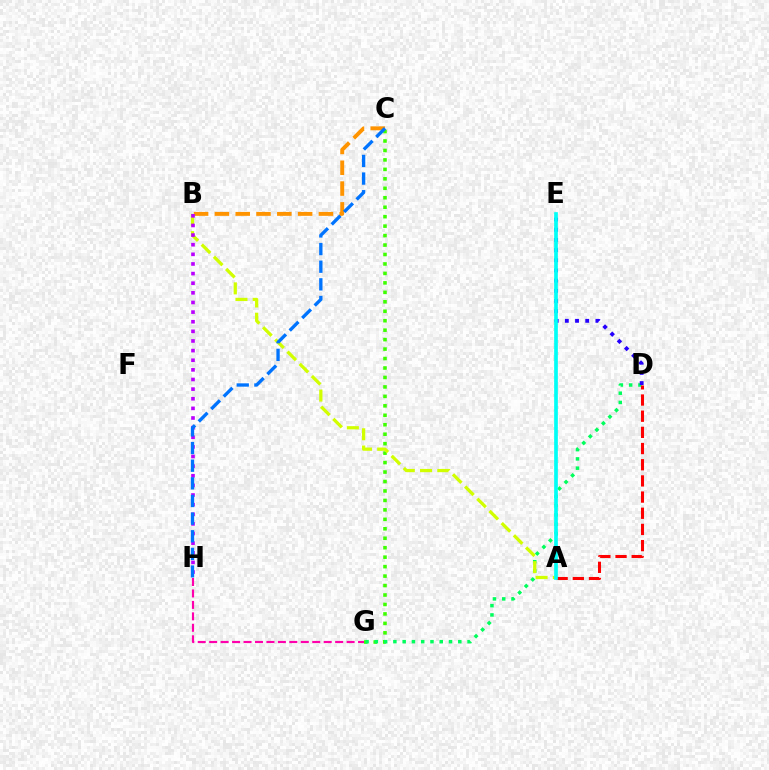{('G', 'H'): [{'color': '#ff00ac', 'line_style': 'dashed', 'thickness': 1.56}], ('C', 'G'): [{'color': '#3dff00', 'line_style': 'dotted', 'thickness': 2.57}], ('D', 'G'): [{'color': '#00ff5c', 'line_style': 'dotted', 'thickness': 2.52}], ('A', 'D'): [{'color': '#ff0000', 'line_style': 'dashed', 'thickness': 2.2}], ('D', 'E'): [{'color': '#2500ff', 'line_style': 'dotted', 'thickness': 2.77}], ('B', 'C'): [{'color': '#ff9400', 'line_style': 'dashed', 'thickness': 2.83}], ('A', 'B'): [{'color': '#d1ff00', 'line_style': 'dashed', 'thickness': 2.34}], ('A', 'E'): [{'color': '#00fff6', 'line_style': 'solid', 'thickness': 2.65}], ('B', 'H'): [{'color': '#b900ff', 'line_style': 'dotted', 'thickness': 2.62}], ('C', 'H'): [{'color': '#0074ff', 'line_style': 'dashed', 'thickness': 2.4}]}